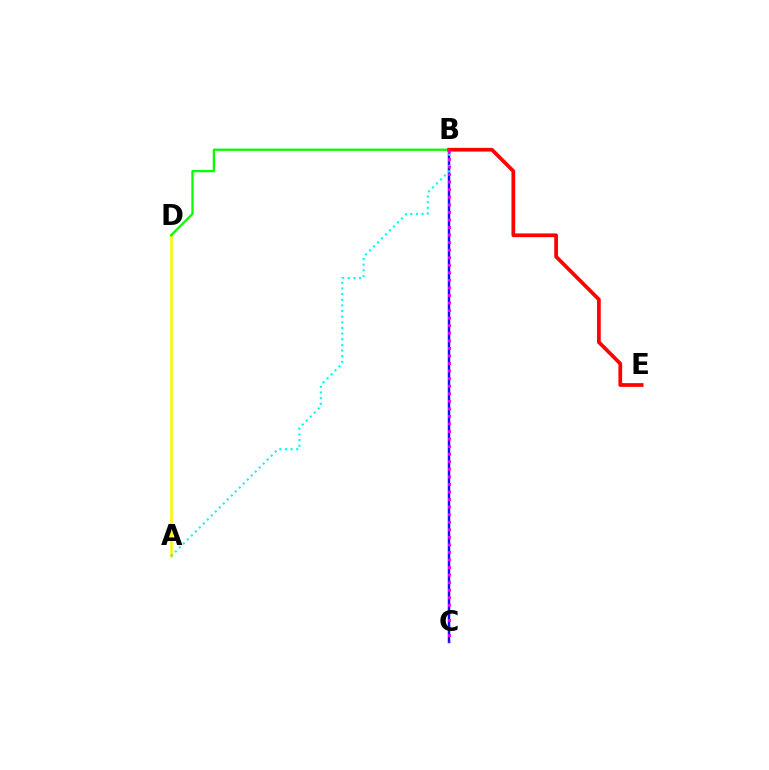{('B', 'C'): [{'color': '#0010ff', 'line_style': 'solid', 'thickness': 1.77}, {'color': '#ee00ff', 'line_style': 'dotted', 'thickness': 2.05}], ('A', 'D'): [{'color': '#fcf500', 'line_style': 'solid', 'thickness': 1.84}], ('B', 'D'): [{'color': '#08ff00', 'line_style': 'solid', 'thickness': 1.67}], ('B', 'E'): [{'color': '#ff0000', 'line_style': 'solid', 'thickness': 2.67}], ('A', 'B'): [{'color': '#00fff6', 'line_style': 'dotted', 'thickness': 1.53}]}